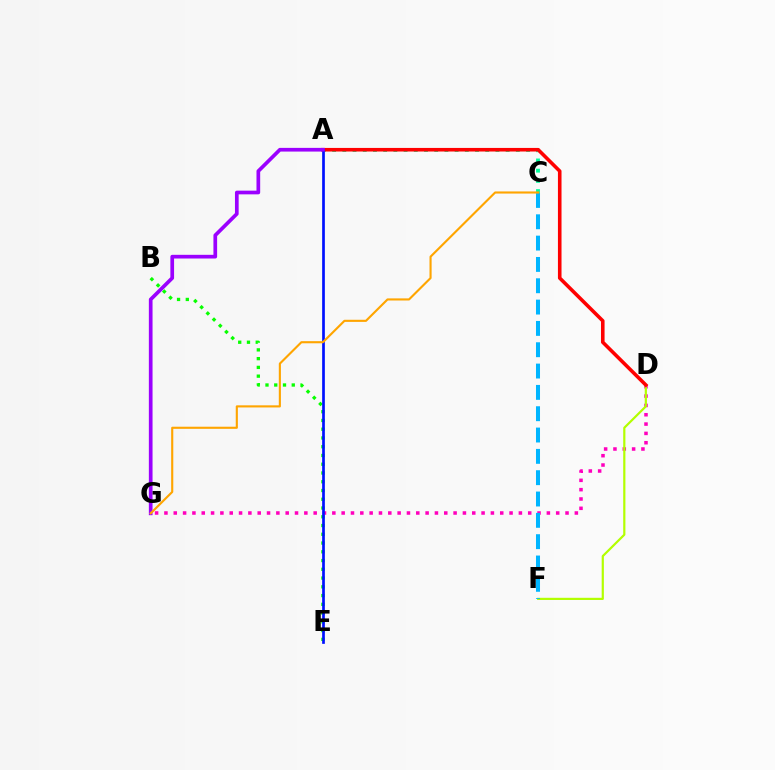{('D', 'G'): [{'color': '#ff00bd', 'line_style': 'dotted', 'thickness': 2.53}], ('D', 'F'): [{'color': '#b3ff00', 'line_style': 'solid', 'thickness': 1.58}], ('B', 'E'): [{'color': '#08ff00', 'line_style': 'dotted', 'thickness': 2.38}], ('A', 'C'): [{'color': '#00ff9d', 'line_style': 'dotted', 'thickness': 2.77}], ('A', 'D'): [{'color': '#ff0000', 'line_style': 'solid', 'thickness': 2.58}], ('A', 'E'): [{'color': '#0010ff', 'line_style': 'solid', 'thickness': 1.94}], ('A', 'G'): [{'color': '#9b00ff', 'line_style': 'solid', 'thickness': 2.66}], ('C', 'F'): [{'color': '#00b5ff', 'line_style': 'dashed', 'thickness': 2.9}], ('C', 'G'): [{'color': '#ffa500', 'line_style': 'solid', 'thickness': 1.53}]}